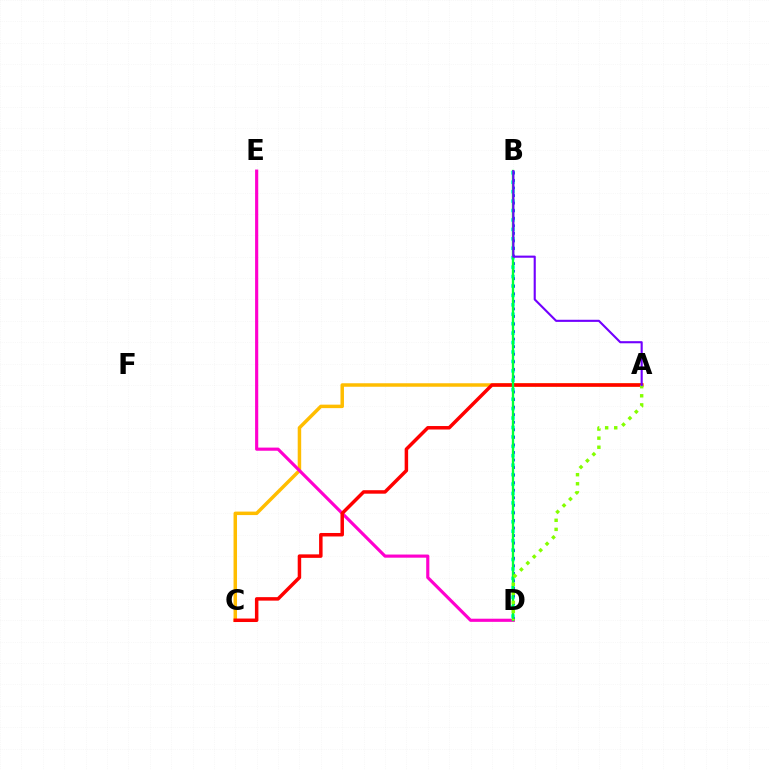{('B', 'D'): [{'color': '#00fff6', 'line_style': 'dotted', 'thickness': 2.56}, {'color': '#004bff', 'line_style': 'dotted', 'thickness': 2.05}, {'color': '#00ff39', 'line_style': 'solid', 'thickness': 1.69}], ('A', 'C'): [{'color': '#ffbd00', 'line_style': 'solid', 'thickness': 2.51}, {'color': '#ff0000', 'line_style': 'solid', 'thickness': 2.51}], ('D', 'E'): [{'color': '#ff00cf', 'line_style': 'solid', 'thickness': 2.26}], ('A', 'D'): [{'color': '#84ff00', 'line_style': 'dotted', 'thickness': 2.47}], ('A', 'B'): [{'color': '#7200ff', 'line_style': 'solid', 'thickness': 1.52}]}